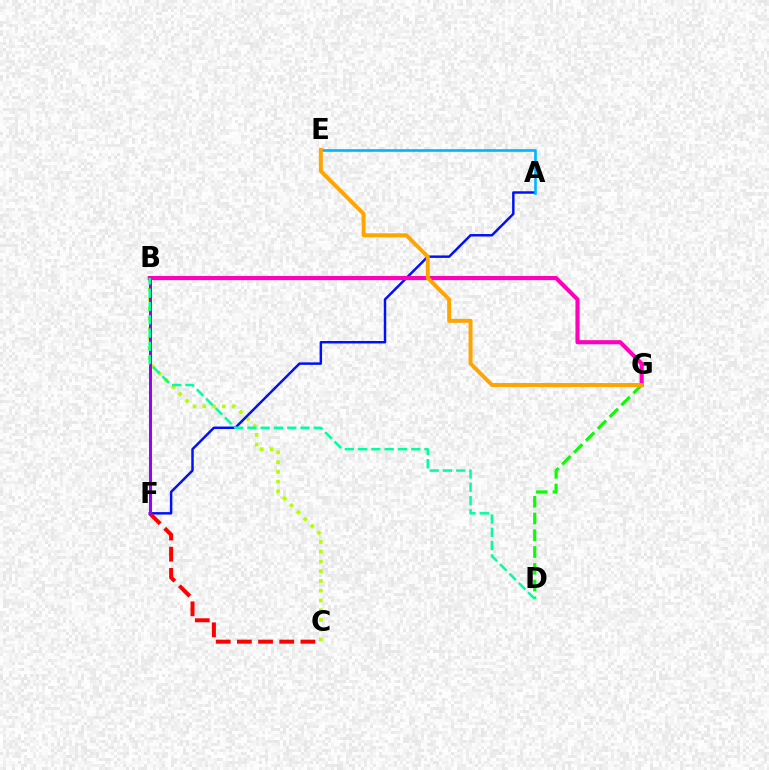{('D', 'G'): [{'color': '#08ff00', 'line_style': 'dashed', 'thickness': 2.28}], ('B', 'C'): [{'color': '#b3ff00', 'line_style': 'dotted', 'thickness': 2.65}], ('A', 'F'): [{'color': '#0010ff', 'line_style': 'solid', 'thickness': 1.78}], ('C', 'F'): [{'color': '#ff0000', 'line_style': 'dashed', 'thickness': 2.88}], ('A', 'E'): [{'color': '#00b5ff', 'line_style': 'solid', 'thickness': 1.89}], ('B', 'F'): [{'color': '#9b00ff', 'line_style': 'solid', 'thickness': 2.16}], ('B', 'G'): [{'color': '#ff00bd', 'line_style': 'solid', 'thickness': 2.97}], ('B', 'D'): [{'color': '#00ff9d', 'line_style': 'dashed', 'thickness': 1.8}], ('E', 'G'): [{'color': '#ffa500', 'line_style': 'solid', 'thickness': 2.86}]}